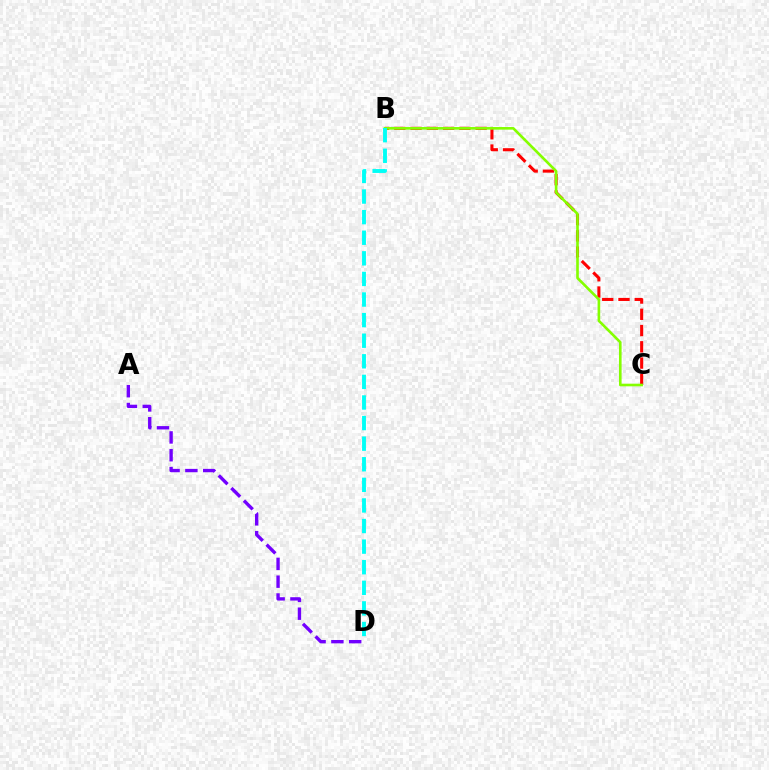{('A', 'D'): [{'color': '#7200ff', 'line_style': 'dashed', 'thickness': 2.42}], ('B', 'C'): [{'color': '#ff0000', 'line_style': 'dashed', 'thickness': 2.21}, {'color': '#84ff00', 'line_style': 'solid', 'thickness': 1.89}], ('B', 'D'): [{'color': '#00fff6', 'line_style': 'dashed', 'thickness': 2.8}]}